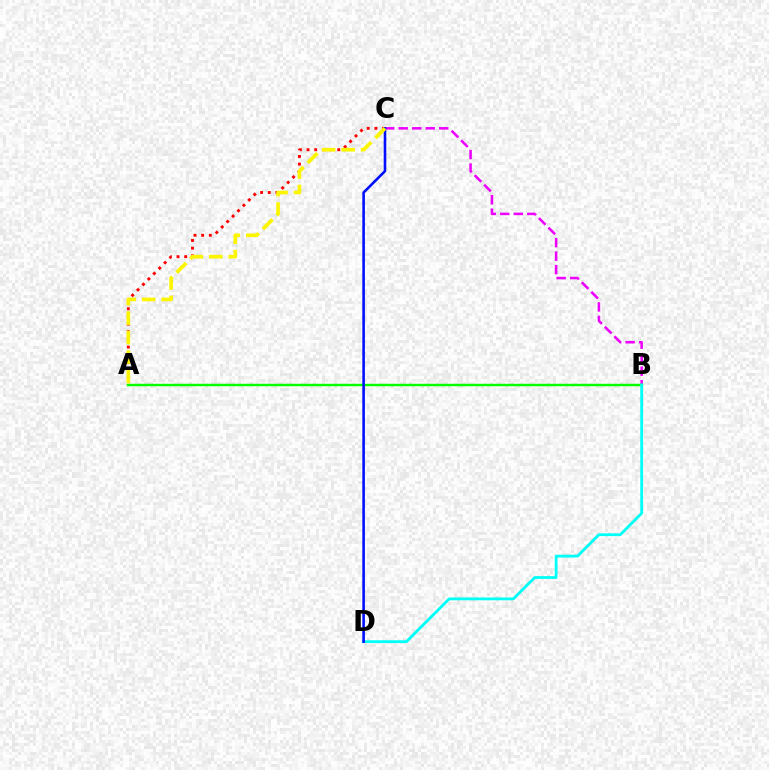{('A', 'C'): [{'color': '#ff0000', 'line_style': 'dotted', 'thickness': 2.08}, {'color': '#fcf500', 'line_style': 'dashed', 'thickness': 2.65}], ('B', 'C'): [{'color': '#ee00ff', 'line_style': 'dashed', 'thickness': 1.83}], ('A', 'B'): [{'color': '#08ff00', 'line_style': 'solid', 'thickness': 1.78}], ('B', 'D'): [{'color': '#00fff6', 'line_style': 'solid', 'thickness': 2.01}], ('C', 'D'): [{'color': '#0010ff', 'line_style': 'solid', 'thickness': 1.87}]}